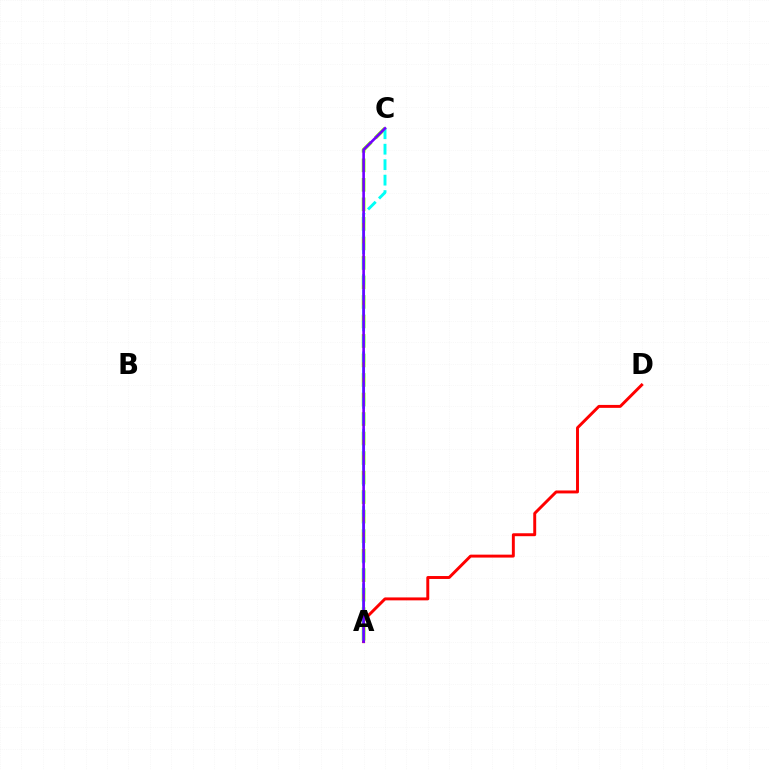{('A', 'D'): [{'color': '#ff0000', 'line_style': 'solid', 'thickness': 2.11}], ('A', 'C'): [{'color': '#84ff00', 'line_style': 'dashed', 'thickness': 2.65}, {'color': '#00fff6', 'line_style': 'dashed', 'thickness': 2.1}, {'color': '#7200ff', 'line_style': 'solid', 'thickness': 1.89}]}